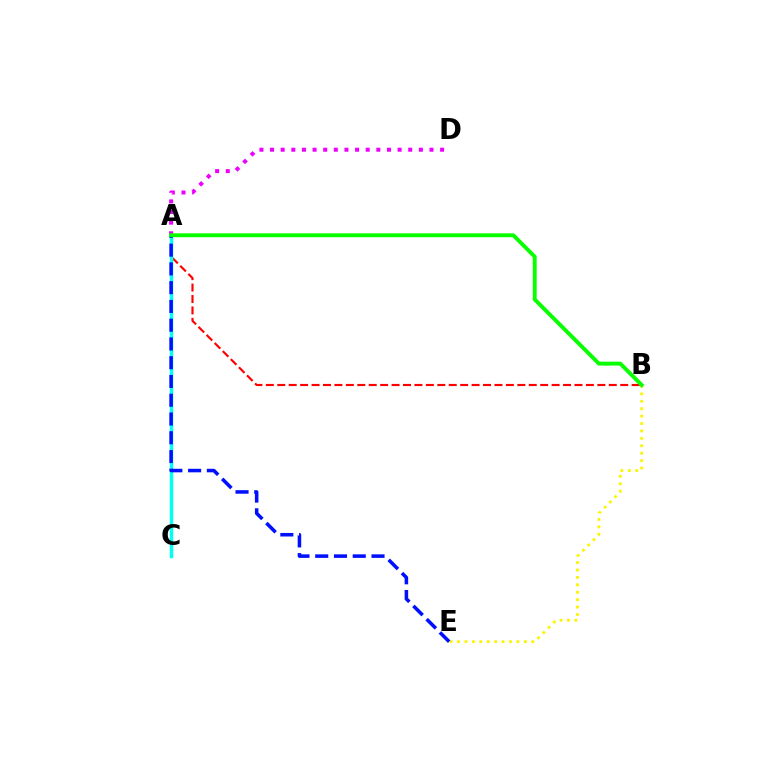{('A', 'B'): [{'color': '#ff0000', 'line_style': 'dashed', 'thickness': 1.55}, {'color': '#08ff00', 'line_style': 'solid', 'thickness': 2.8}], ('A', 'C'): [{'color': '#00fff6', 'line_style': 'solid', 'thickness': 2.49}], ('B', 'E'): [{'color': '#fcf500', 'line_style': 'dotted', 'thickness': 2.02}], ('A', 'E'): [{'color': '#0010ff', 'line_style': 'dashed', 'thickness': 2.55}], ('A', 'D'): [{'color': '#ee00ff', 'line_style': 'dotted', 'thickness': 2.89}]}